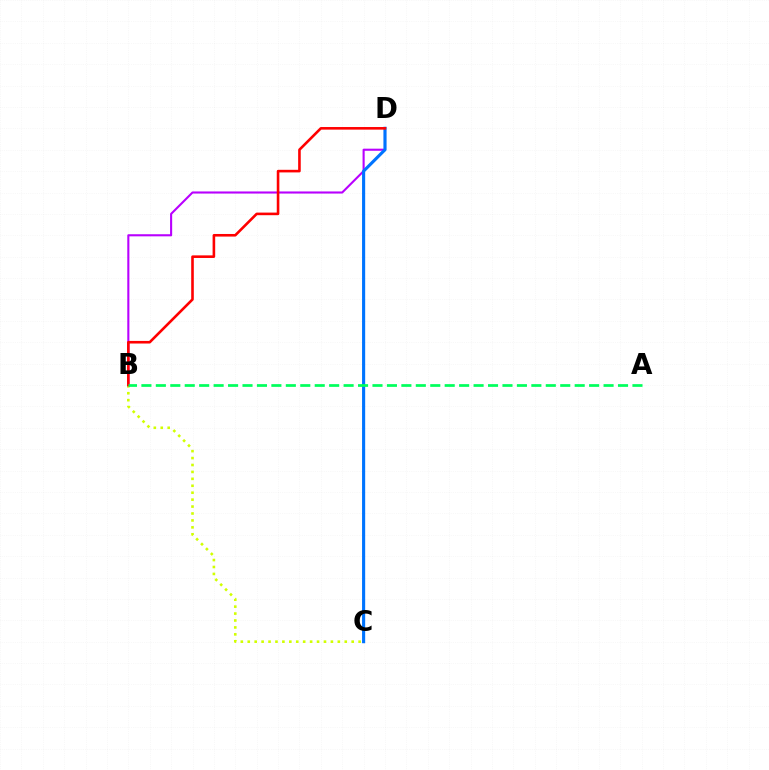{('B', 'C'): [{'color': '#d1ff00', 'line_style': 'dotted', 'thickness': 1.88}], ('B', 'D'): [{'color': '#b900ff', 'line_style': 'solid', 'thickness': 1.51}, {'color': '#ff0000', 'line_style': 'solid', 'thickness': 1.87}], ('C', 'D'): [{'color': '#0074ff', 'line_style': 'solid', 'thickness': 2.25}], ('A', 'B'): [{'color': '#00ff5c', 'line_style': 'dashed', 'thickness': 1.96}]}